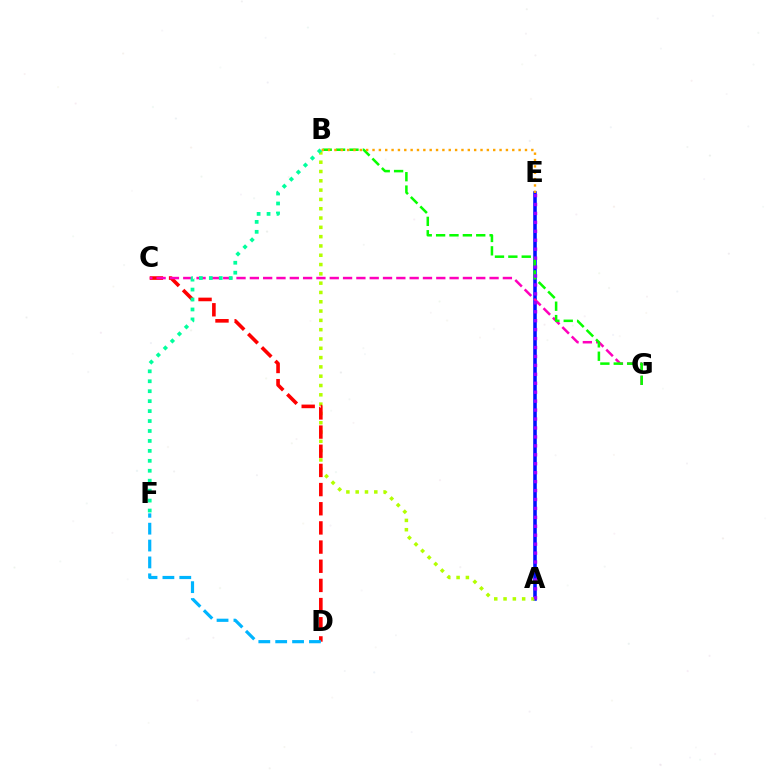{('A', 'E'): [{'color': '#0010ff', 'line_style': 'solid', 'thickness': 2.57}, {'color': '#9b00ff', 'line_style': 'dotted', 'thickness': 2.43}], ('A', 'B'): [{'color': '#b3ff00', 'line_style': 'dotted', 'thickness': 2.53}], ('C', 'D'): [{'color': '#ff0000', 'line_style': 'dashed', 'thickness': 2.6}], ('C', 'G'): [{'color': '#ff00bd', 'line_style': 'dashed', 'thickness': 1.81}], ('B', 'G'): [{'color': '#08ff00', 'line_style': 'dashed', 'thickness': 1.82}], ('B', 'E'): [{'color': '#ffa500', 'line_style': 'dotted', 'thickness': 1.73}], ('D', 'F'): [{'color': '#00b5ff', 'line_style': 'dashed', 'thickness': 2.29}], ('B', 'F'): [{'color': '#00ff9d', 'line_style': 'dotted', 'thickness': 2.7}]}